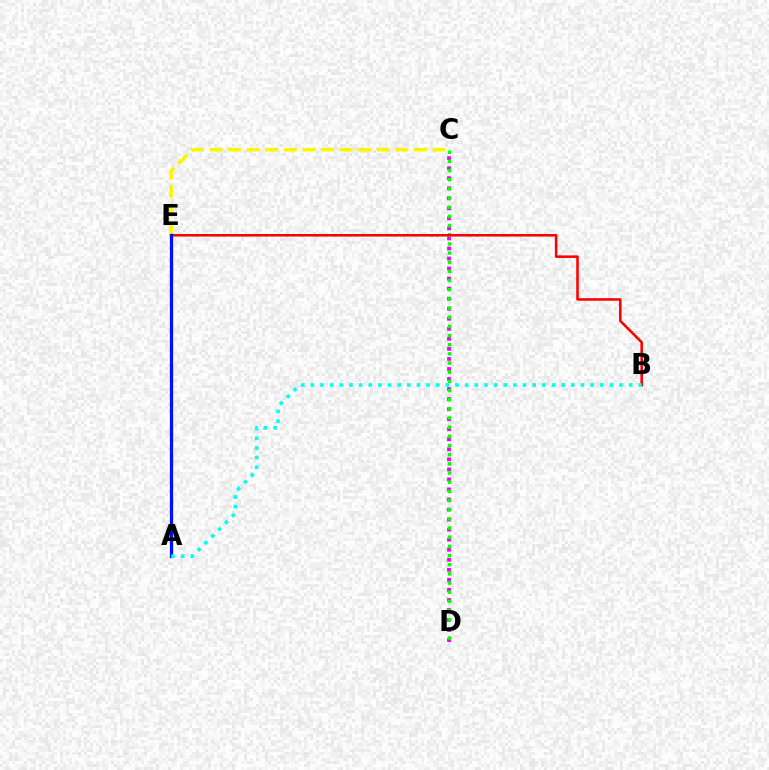{('C', 'D'): [{'color': '#ee00ff', 'line_style': 'dotted', 'thickness': 2.73}, {'color': '#08ff00', 'line_style': 'dotted', 'thickness': 2.49}], ('B', 'E'): [{'color': '#ff0000', 'line_style': 'solid', 'thickness': 1.85}], ('C', 'E'): [{'color': '#fcf500', 'line_style': 'dashed', 'thickness': 2.52}], ('A', 'E'): [{'color': '#0010ff', 'line_style': 'solid', 'thickness': 2.34}], ('A', 'B'): [{'color': '#00fff6', 'line_style': 'dotted', 'thickness': 2.62}]}